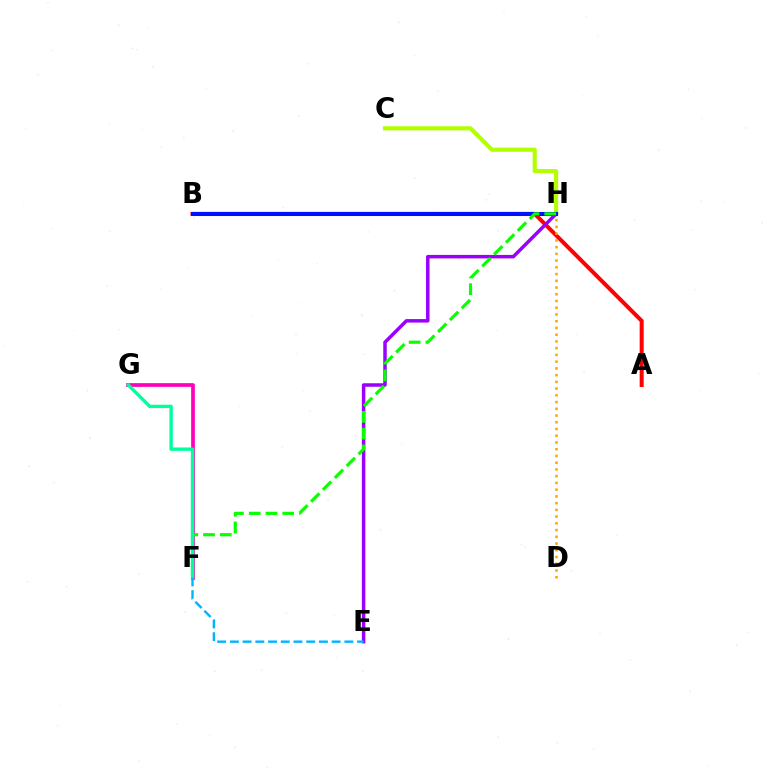{('C', 'H'): [{'color': '#b3ff00', 'line_style': 'solid', 'thickness': 2.98}], ('A', 'B'): [{'color': '#ff0000', 'line_style': 'solid', 'thickness': 2.88}], ('E', 'H'): [{'color': '#9b00ff', 'line_style': 'solid', 'thickness': 2.52}], ('F', 'G'): [{'color': '#ff00bd', 'line_style': 'solid', 'thickness': 2.67}, {'color': '#00ff9d', 'line_style': 'solid', 'thickness': 2.44}], ('D', 'H'): [{'color': '#ffa500', 'line_style': 'dotted', 'thickness': 1.83}], ('B', 'H'): [{'color': '#0010ff', 'line_style': 'solid', 'thickness': 2.92}], ('F', 'H'): [{'color': '#08ff00', 'line_style': 'dashed', 'thickness': 2.28}], ('E', 'F'): [{'color': '#00b5ff', 'line_style': 'dashed', 'thickness': 1.73}]}